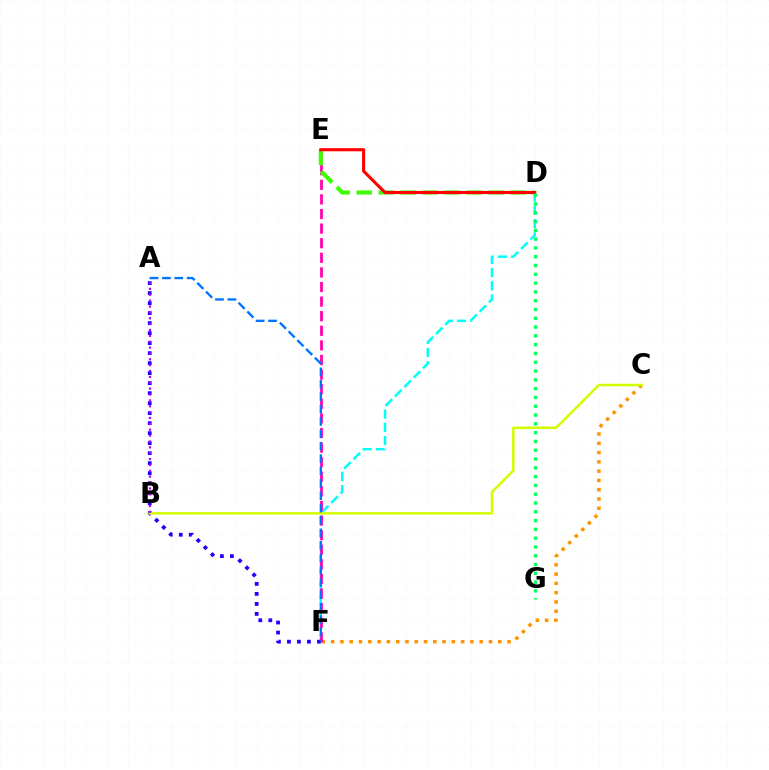{('C', 'F'): [{'color': '#ff9400', 'line_style': 'dotted', 'thickness': 2.52}], ('D', 'F'): [{'color': '#00fff6', 'line_style': 'dashed', 'thickness': 1.8}], ('E', 'F'): [{'color': '#ff00ac', 'line_style': 'dashed', 'thickness': 1.98}], ('A', 'F'): [{'color': '#2500ff', 'line_style': 'dotted', 'thickness': 2.72}, {'color': '#0074ff', 'line_style': 'dashed', 'thickness': 1.68}], ('D', 'E'): [{'color': '#3dff00', 'line_style': 'dashed', 'thickness': 2.99}, {'color': '#ff0000', 'line_style': 'solid', 'thickness': 2.24}], ('B', 'C'): [{'color': '#d1ff00', 'line_style': 'solid', 'thickness': 1.81}], ('A', 'B'): [{'color': '#b900ff', 'line_style': 'dotted', 'thickness': 1.59}], ('D', 'G'): [{'color': '#00ff5c', 'line_style': 'dotted', 'thickness': 2.39}]}